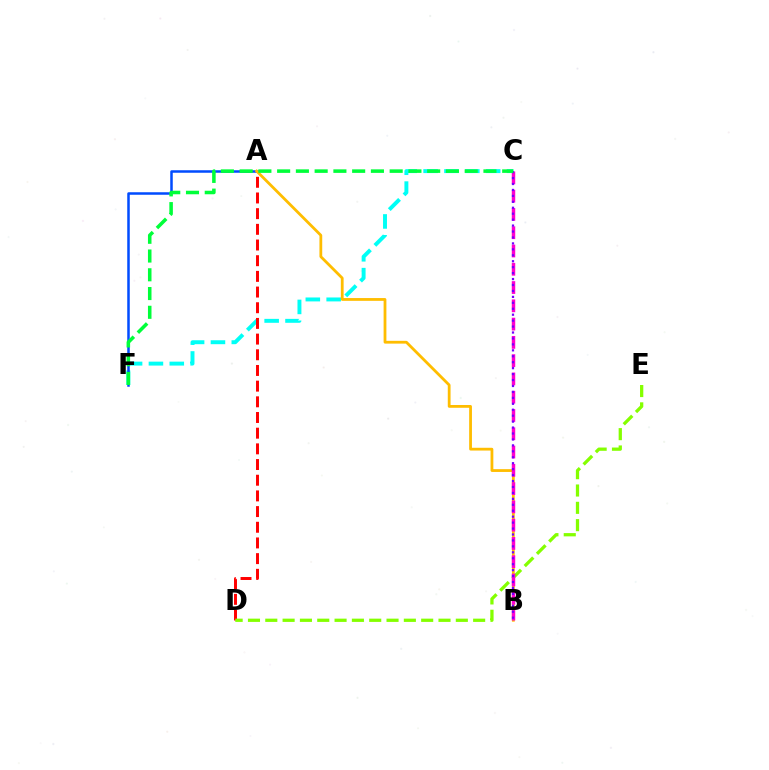{('C', 'F'): [{'color': '#00fff6', 'line_style': 'dashed', 'thickness': 2.83}, {'color': '#00ff39', 'line_style': 'dashed', 'thickness': 2.55}], ('A', 'F'): [{'color': '#004bff', 'line_style': 'solid', 'thickness': 1.8}], ('A', 'D'): [{'color': '#ff0000', 'line_style': 'dashed', 'thickness': 2.13}], ('D', 'E'): [{'color': '#84ff00', 'line_style': 'dashed', 'thickness': 2.35}], ('A', 'B'): [{'color': '#ffbd00', 'line_style': 'solid', 'thickness': 2.01}], ('B', 'C'): [{'color': '#ff00cf', 'line_style': 'dashed', 'thickness': 2.48}, {'color': '#7200ff', 'line_style': 'dotted', 'thickness': 1.61}]}